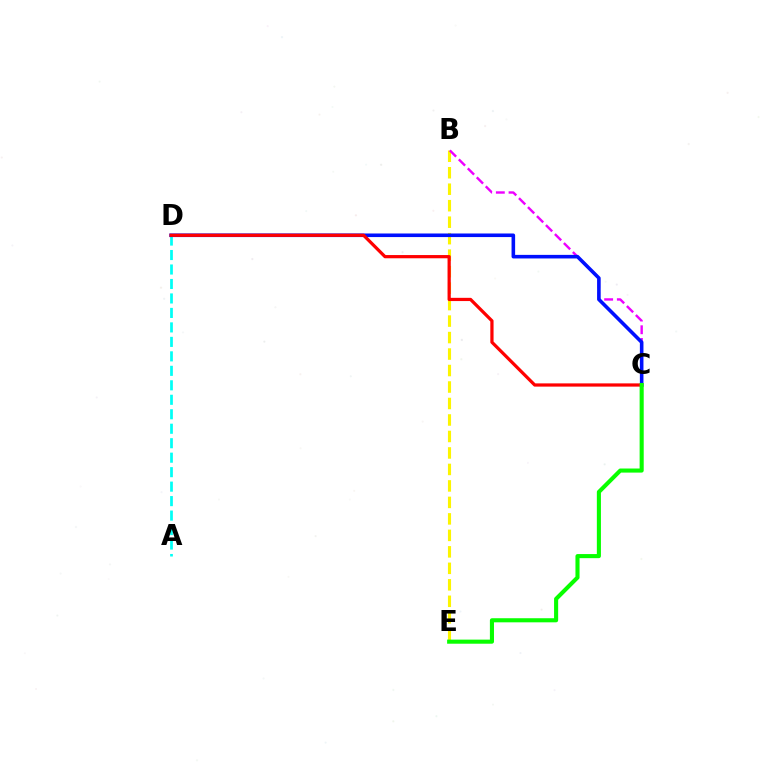{('B', 'E'): [{'color': '#fcf500', 'line_style': 'dashed', 'thickness': 2.24}], ('A', 'D'): [{'color': '#00fff6', 'line_style': 'dashed', 'thickness': 1.97}], ('B', 'C'): [{'color': '#ee00ff', 'line_style': 'dashed', 'thickness': 1.73}], ('C', 'D'): [{'color': '#0010ff', 'line_style': 'solid', 'thickness': 2.58}, {'color': '#ff0000', 'line_style': 'solid', 'thickness': 2.33}], ('C', 'E'): [{'color': '#08ff00', 'line_style': 'solid', 'thickness': 2.95}]}